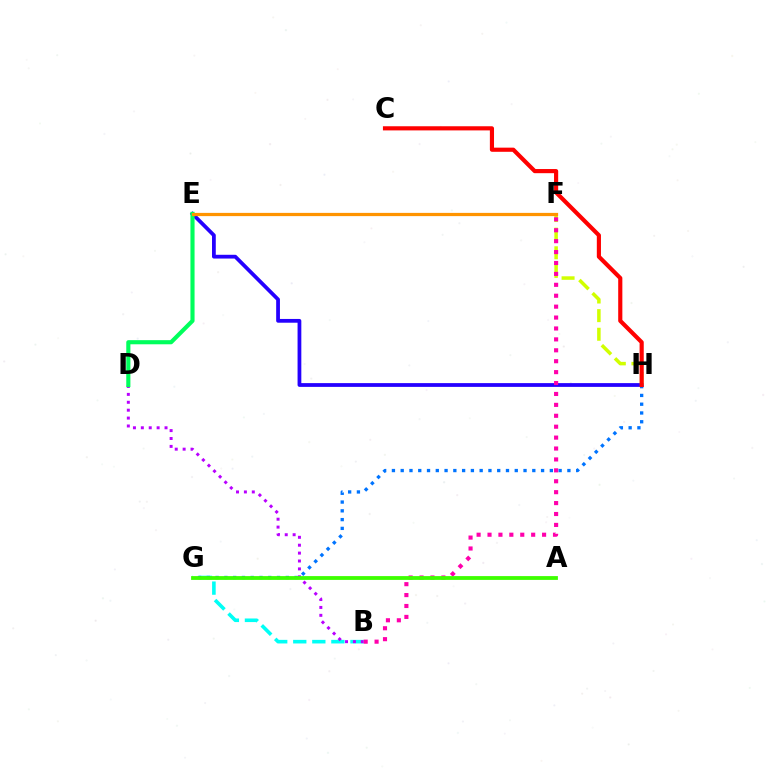{('B', 'G'): [{'color': '#00fff6', 'line_style': 'dashed', 'thickness': 2.59}], ('E', 'H'): [{'color': '#2500ff', 'line_style': 'solid', 'thickness': 2.71}], ('F', 'H'): [{'color': '#d1ff00', 'line_style': 'dashed', 'thickness': 2.53}], ('G', 'H'): [{'color': '#0074ff', 'line_style': 'dotted', 'thickness': 2.38}], ('C', 'H'): [{'color': '#ff0000', 'line_style': 'solid', 'thickness': 2.99}], ('B', 'F'): [{'color': '#ff00ac', 'line_style': 'dotted', 'thickness': 2.97}], ('B', 'D'): [{'color': '#b900ff', 'line_style': 'dotted', 'thickness': 2.15}], ('D', 'E'): [{'color': '#00ff5c', 'line_style': 'solid', 'thickness': 2.97}], ('E', 'F'): [{'color': '#ff9400', 'line_style': 'solid', 'thickness': 2.33}], ('A', 'G'): [{'color': '#3dff00', 'line_style': 'solid', 'thickness': 2.74}]}